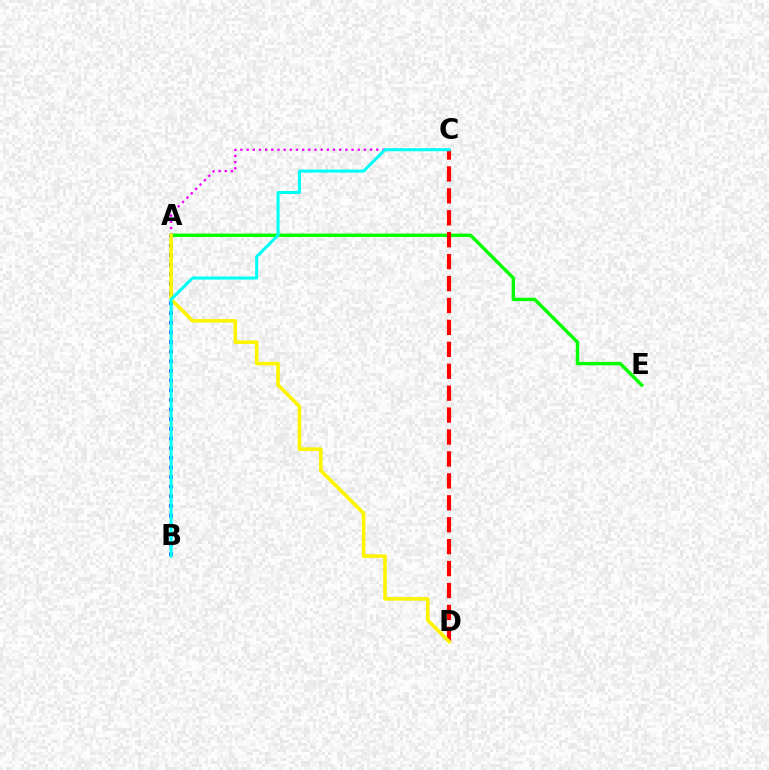{('A', 'C'): [{'color': '#ee00ff', 'line_style': 'dotted', 'thickness': 1.68}], ('A', 'E'): [{'color': '#08ff00', 'line_style': 'solid', 'thickness': 2.47}], ('C', 'D'): [{'color': '#ff0000', 'line_style': 'dashed', 'thickness': 2.98}], ('A', 'B'): [{'color': '#0010ff', 'line_style': 'dotted', 'thickness': 2.62}], ('A', 'D'): [{'color': '#fcf500', 'line_style': 'solid', 'thickness': 2.59}], ('B', 'C'): [{'color': '#00fff6', 'line_style': 'solid', 'thickness': 2.18}]}